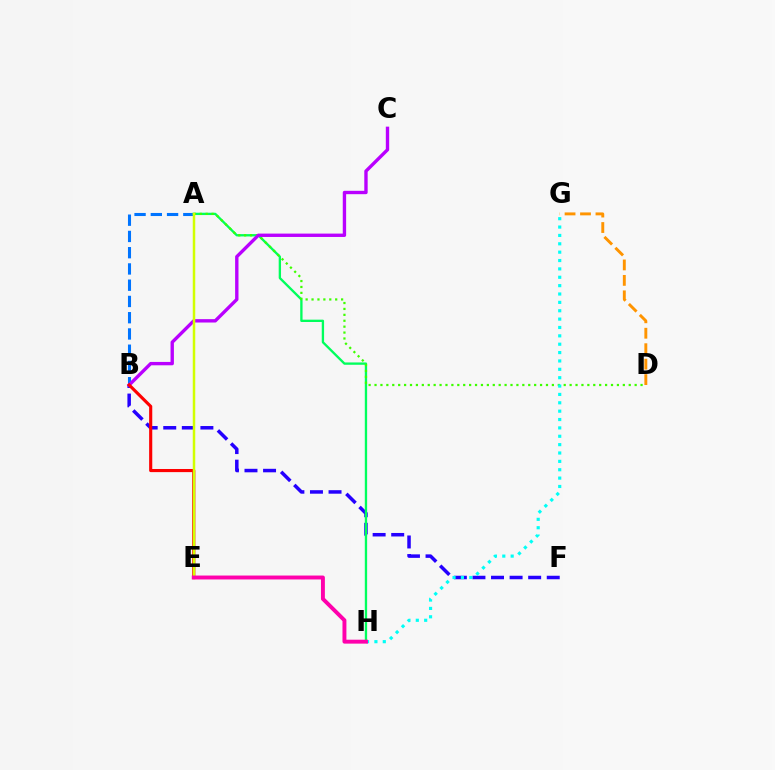{('B', 'F'): [{'color': '#2500ff', 'line_style': 'dashed', 'thickness': 2.52}], ('A', 'B'): [{'color': '#0074ff', 'line_style': 'dashed', 'thickness': 2.21}], ('A', 'H'): [{'color': '#00ff5c', 'line_style': 'solid', 'thickness': 1.68}], ('A', 'D'): [{'color': '#3dff00', 'line_style': 'dotted', 'thickness': 1.61}], ('G', 'H'): [{'color': '#00fff6', 'line_style': 'dotted', 'thickness': 2.27}], ('B', 'C'): [{'color': '#b900ff', 'line_style': 'solid', 'thickness': 2.42}], ('B', 'E'): [{'color': '#ff0000', 'line_style': 'solid', 'thickness': 2.25}], ('D', 'G'): [{'color': '#ff9400', 'line_style': 'dashed', 'thickness': 2.1}], ('A', 'E'): [{'color': '#d1ff00', 'line_style': 'solid', 'thickness': 1.79}], ('E', 'H'): [{'color': '#ff00ac', 'line_style': 'solid', 'thickness': 2.82}]}